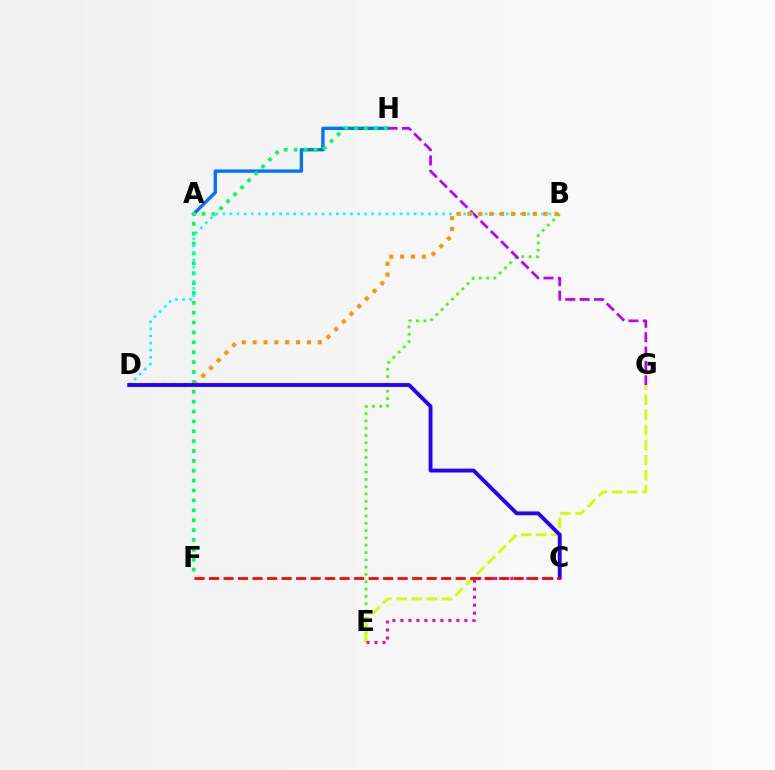{('B', 'E'): [{'color': '#3dff00', 'line_style': 'dotted', 'thickness': 1.99}], ('G', 'H'): [{'color': '#b900ff', 'line_style': 'dashed', 'thickness': 1.96}], ('E', 'G'): [{'color': '#d1ff00', 'line_style': 'dashed', 'thickness': 2.05}], ('A', 'H'): [{'color': '#0074ff', 'line_style': 'solid', 'thickness': 2.41}], ('F', 'H'): [{'color': '#00ff5c', 'line_style': 'dotted', 'thickness': 2.68}], ('C', 'E'): [{'color': '#ff00ac', 'line_style': 'dotted', 'thickness': 2.17}], ('B', 'D'): [{'color': '#00fff6', 'line_style': 'dotted', 'thickness': 1.93}, {'color': '#ff9400', 'line_style': 'dotted', 'thickness': 2.95}], ('C', 'D'): [{'color': '#2500ff', 'line_style': 'solid', 'thickness': 2.77}], ('C', 'F'): [{'color': '#ff0000', 'line_style': 'dashed', 'thickness': 1.97}]}